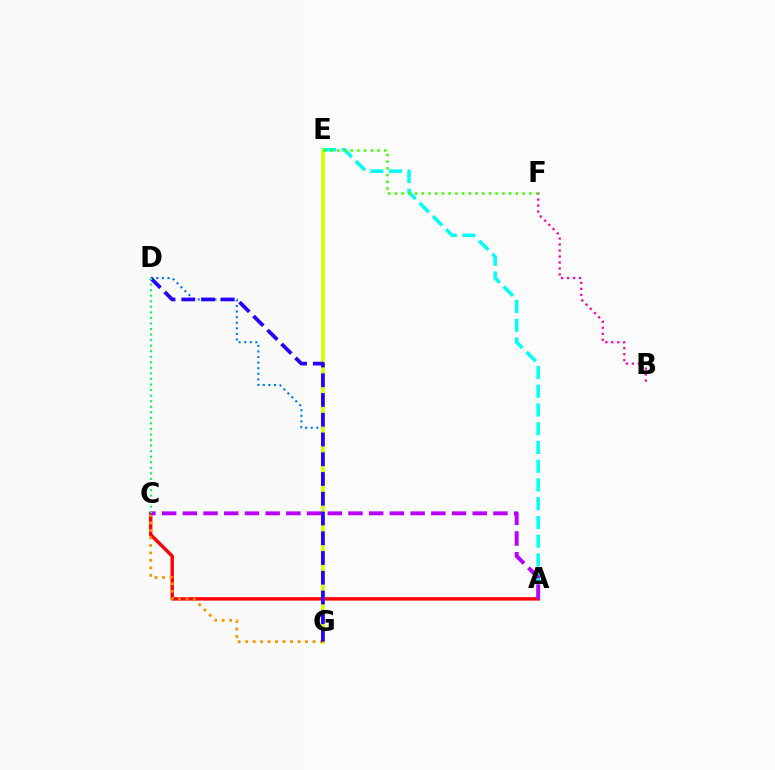{('D', 'G'): [{'color': '#0074ff', 'line_style': 'dotted', 'thickness': 1.52}, {'color': '#2500ff', 'line_style': 'dashed', 'thickness': 2.68}], ('A', 'C'): [{'color': '#ff0000', 'line_style': 'solid', 'thickness': 2.46}, {'color': '#b900ff', 'line_style': 'dashed', 'thickness': 2.81}], ('E', 'G'): [{'color': '#d1ff00', 'line_style': 'solid', 'thickness': 2.7}], ('A', 'E'): [{'color': '#00fff6', 'line_style': 'dashed', 'thickness': 2.55}], ('B', 'F'): [{'color': '#ff00ac', 'line_style': 'dotted', 'thickness': 1.63}], ('E', 'F'): [{'color': '#3dff00', 'line_style': 'dotted', 'thickness': 1.82}], ('C', 'G'): [{'color': '#ff9400', 'line_style': 'dotted', 'thickness': 2.03}], ('C', 'D'): [{'color': '#00ff5c', 'line_style': 'dotted', 'thickness': 1.51}]}